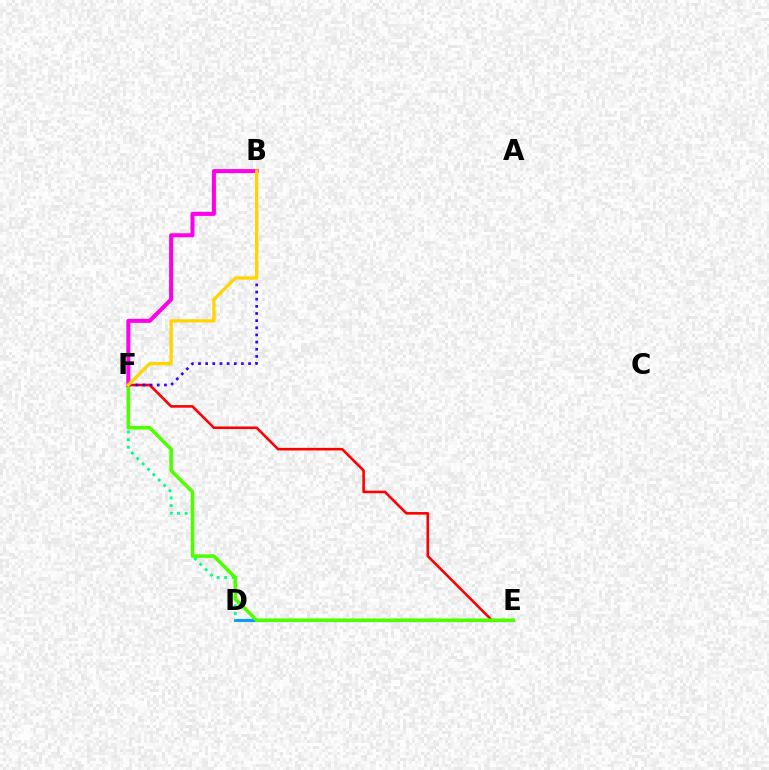{('D', 'E'): [{'color': '#009eff', 'line_style': 'solid', 'thickness': 2.21}], ('D', 'F'): [{'color': '#00ff86', 'line_style': 'dotted', 'thickness': 2.06}], ('E', 'F'): [{'color': '#ff0000', 'line_style': 'solid', 'thickness': 1.86}, {'color': '#4fff00', 'line_style': 'solid', 'thickness': 2.58}], ('B', 'F'): [{'color': '#3700ff', 'line_style': 'dotted', 'thickness': 1.94}, {'color': '#ff00ed', 'line_style': 'solid', 'thickness': 2.91}, {'color': '#ffd500', 'line_style': 'solid', 'thickness': 2.36}]}